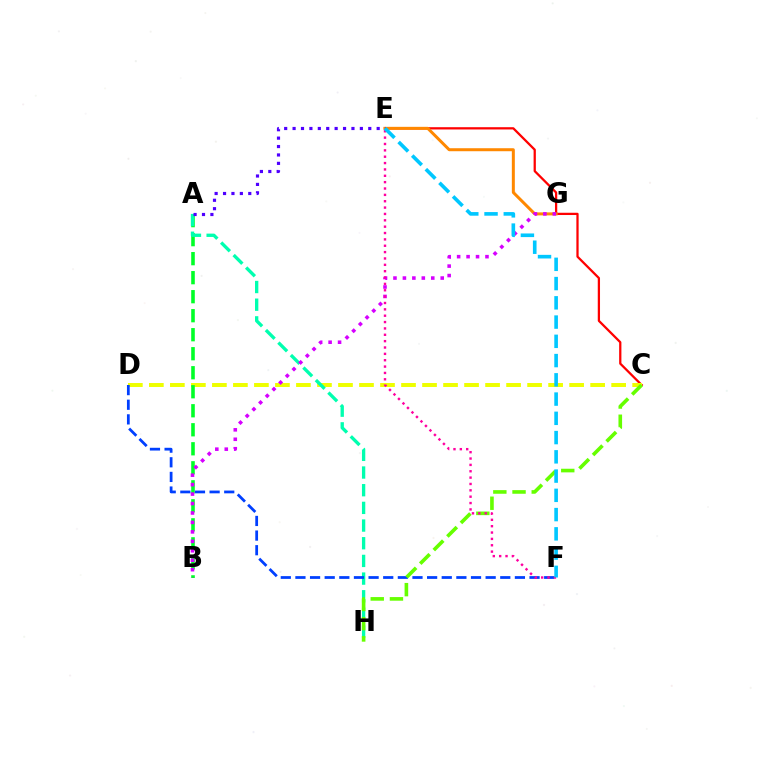{('C', 'E'): [{'color': '#ff0000', 'line_style': 'solid', 'thickness': 1.63}], ('E', 'G'): [{'color': '#ff8800', 'line_style': 'solid', 'thickness': 2.16}], ('C', 'D'): [{'color': '#eeff00', 'line_style': 'dashed', 'thickness': 2.85}], ('A', 'B'): [{'color': '#00ff27', 'line_style': 'dashed', 'thickness': 2.58}], ('A', 'H'): [{'color': '#00ffaf', 'line_style': 'dashed', 'thickness': 2.4}], ('D', 'F'): [{'color': '#003fff', 'line_style': 'dashed', 'thickness': 1.99}], ('B', 'G'): [{'color': '#d600ff', 'line_style': 'dotted', 'thickness': 2.57}], ('C', 'H'): [{'color': '#66ff00', 'line_style': 'dashed', 'thickness': 2.61}], ('A', 'E'): [{'color': '#4f00ff', 'line_style': 'dotted', 'thickness': 2.28}], ('E', 'F'): [{'color': '#ff00a0', 'line_style': 'dotted', 'thickness': 1.73}, {'color': '#00c7ff', 'line_style': 'dashed', 'thickness': 2.62}]}